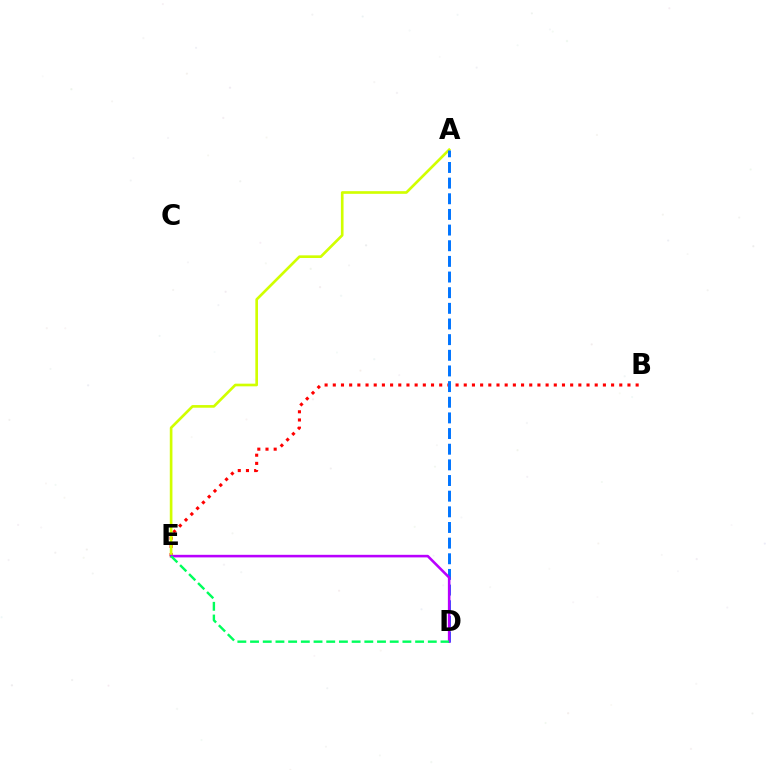{('B', 'E'): [{'color': '#ff0000', 'line_style': 'dotted', 'thickness': 2.22}], ('A', 'E'): [{'color': '#d1ff00', 'line_style': 'solid', 'thickness': 1.91}], ('A', 'D'): [{'color': '#0074ff', 'line_style': 'dashed', 'thickness': 2.13}], ('D', 'E'): [{'color': '#b900ff', 'line_style': 'solid', 'thickness': 1.86}, {'color': '#00ff5c', 'line_style': 'dashed', 'thickness': 1.72}]}